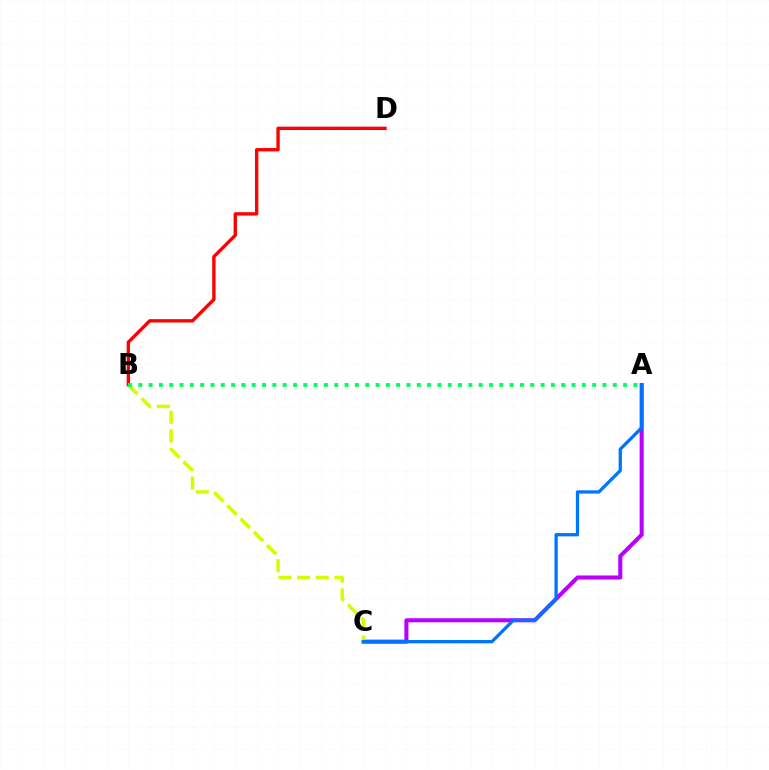{('A', 'C'): [{'color': '#b900ff', 'line_style': 'solid', 'thickness': 2.92}, {'color': '#0074ff', 'line_style': 'solid', 'thickness': 2.36}], ('B', 'D'): [{'color': '#ff0000', 'line_style': 'solid', 'thickness': 2.42}], ('B', 'C'): [{'color': '#d1ff00', 'line_style': 'dashed', 'thickness': 2.54}], ('A', 'B'): [{'color': '#00ff5c', 'line_style': 'dotted', 'thickness': 2.8}]}